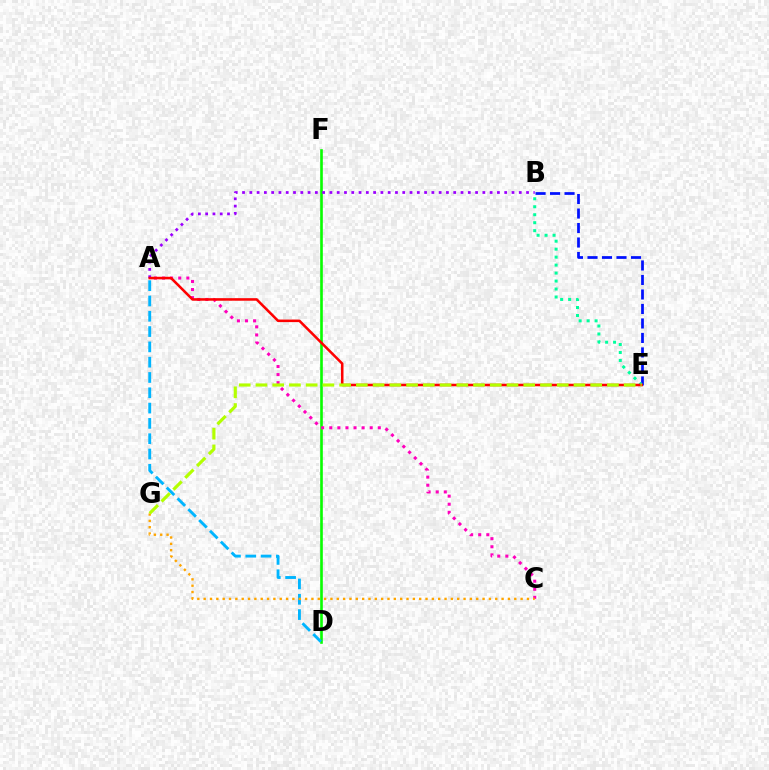{('D', 'F'): [{'color': '#08ff00', 'line_style': 'solid', 'thickness': 1.89}], ('B', 'E'): [{'color': '#0010ff', 'line_style': 'dashed', 'thickness': 1.97}, {'color': '#00ff9d', 'line_style': 'dotted', 'thickness': 2.17}], ('A', 'C'): [{'color': '#ff00bd', 'line_style': 'dotted', 'thickness': 2.2}], ('A', 'D'): [{'color': '#00b5ff', 'line_style': 'dashed', 'thickness': 2.08}], ('A', 'B'): [{'color': '#9b00ff', 'line_style': 'dotted', 'thickness': 1.98}], ('A', 'E'): [{'color': '#ff0000', 'line_style': 'solid', 'thickness': 1.83}], ('C', 'G'): [{'color': '#ffa500', 'line_style': 'dotted', 'thickness': 1.72}], ('E', 'G'): [{'color': '#b3ff00', 'line_style': 'dashed', 'thickness': 2.27}]}